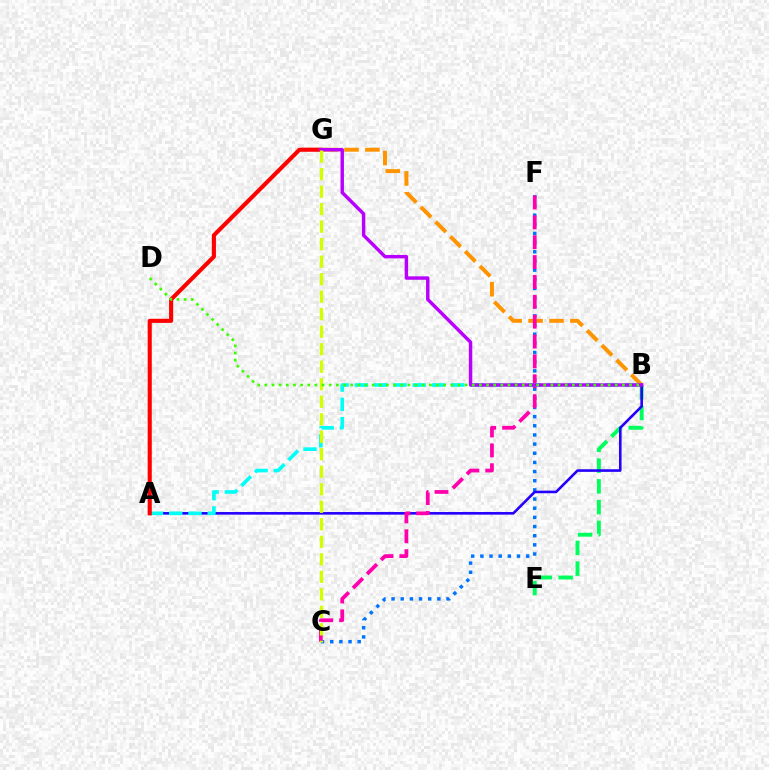{('C', 'F'): [{'color': '#0074ff', 'line_style': 'dotted', 'thickness': 2.49}, {'color': '#ff00ac', 'line_style': 'dashed', 'thickness': 2.7}], ('B', 'E'): [{'color': '#00ff5c', 'line_style': 'dashed', 'thickness': 2.82}], ('B', 'G'): [{'color': '#ff9400', 'line_style': 'dashed', 'thickness': 2.84}, {'color': '#b900ff', 'line_style': 'solid', 'thickness': 2.48}], ('A', 'B'): [{'color': '#2500ff', 'line_style': 'solid', 'thickness': 1.87}, {'color': '#00fff6', 'line_style': 'dashed', 'thickness': 2.62}], ('A', 'G'): [{'color': '#ff0000', 'line_style': 'solid', 'thickness': 2.95}], ('C', 'G'): [{'color': '#d1ff00', 'line_style': 'dashed', 'thickness': 2.38}], ('B', 'D'): [{'color': '#3dff00', 'line_style': 'dotted', 'thickness': 1.94}]}